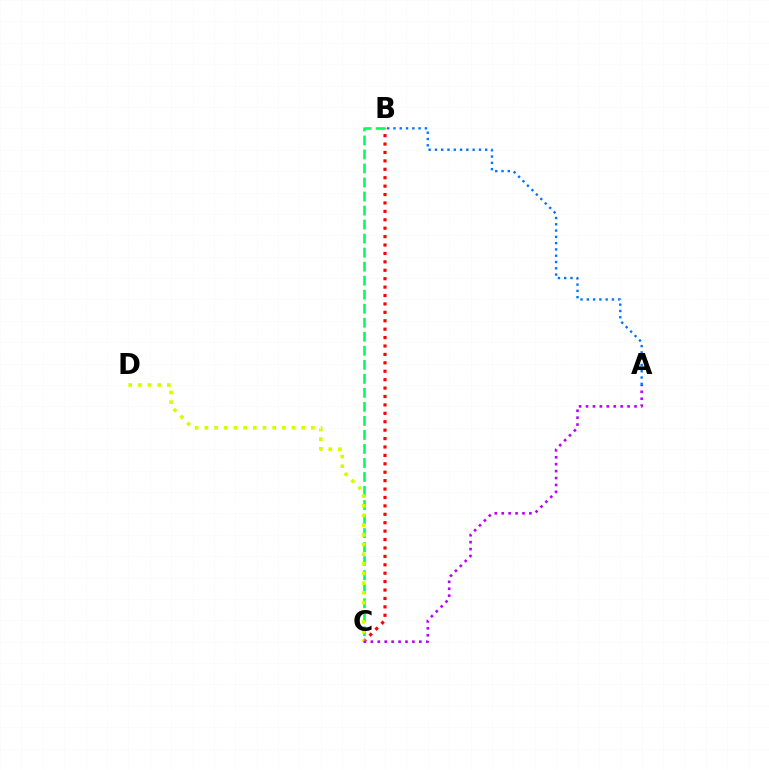{('B', 'C'): [{'color': '#ff0000', 'line_style': 'dotted', 'thickness': 2.29}, {'color': '#00ff5c', 'line_style': 'dashed', 'thickness': 1.9}], ('A', 'B'): [{'color': '#0074ff', 'line_style': 'dotted', 'thickness': 1.71}], ('C', 'D'): [{'color': '#d1ff00', 'line_style': 'dotted', 'thickness': 2.63}], ('A', 'C'): [{'color': '#b900ff', 'line_style': 'dotted', 'thickness': 1.88}]}